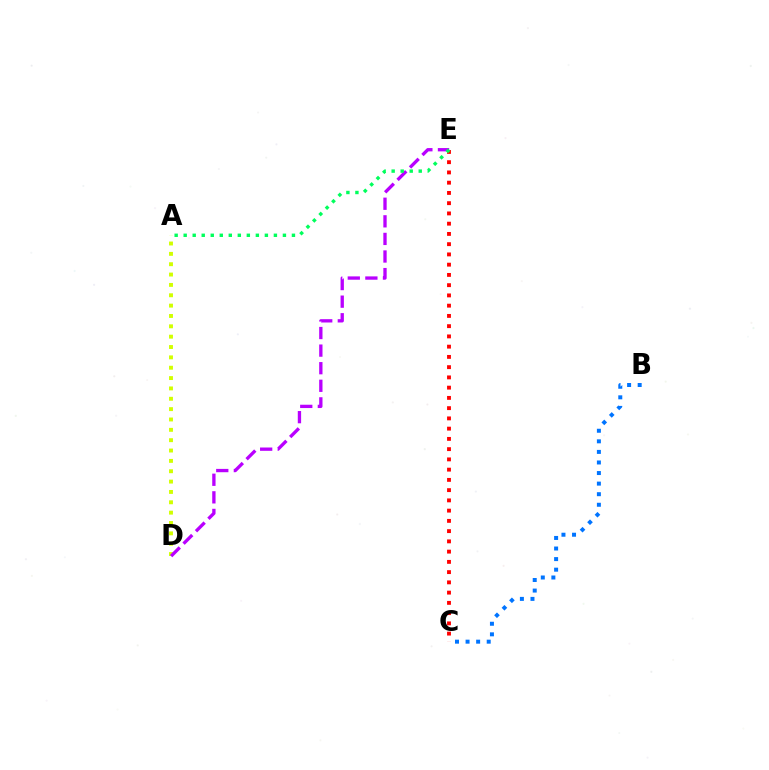{('A', 'D'): [{'color': '#d1ff00', 'line_style': 'dotted', 'thickness': 2.81}], ('C', 'E'): [{'color': '#ff0000', 'line_style': 'dotted', 'thickness': 2.78}], ('B', 'C'): [{'color': '#0074ff', 'line_style': 'dotted', 'thickness': 2.87}], ('D', 'E'): [{'color': '#b900ff', 'line_style': 'dashed', 'thickness': 2.39}], ('A', 'E'): [{'color': '#00ff5c', 'line_style': 'dotted', 'thickness': 2.45}]}